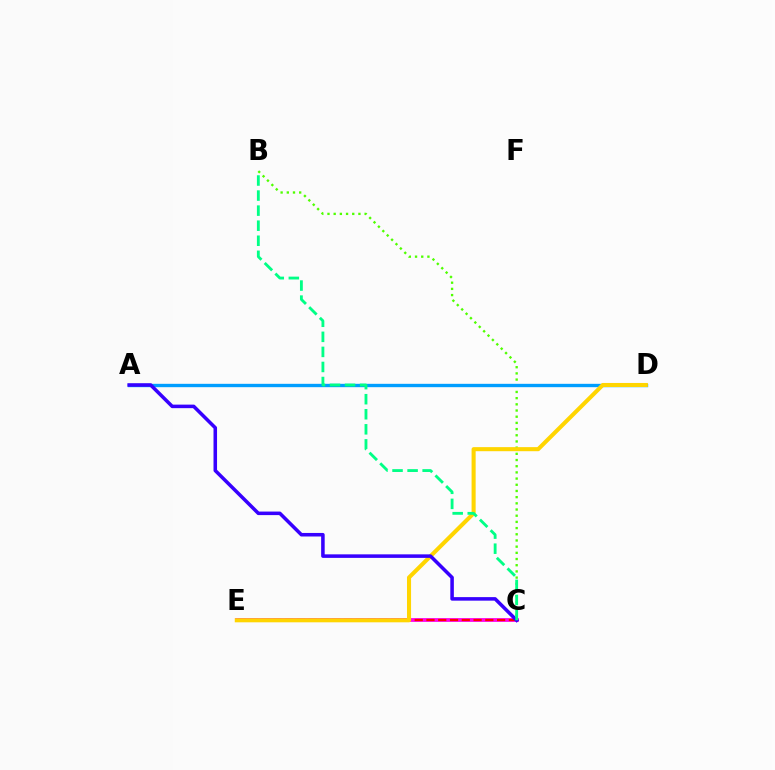{('B', 'C'): [{'color': '#4fff00', 'line_style': 'dotted', 'thickness': 1.68}, {'color': '#00ff86', 'line_style': 'dashed', 'thickness': 2.05}], ('A', 'D'): [{'color': '#009eff', 'line_style': 'solid', 'thickness': 2.42}], ('C', 'E'): [{'color': '#ff00ed', 'line_style': 'solid', 'thickness': 2.73}, {'color': '#ff0000', 'line_style': 'dashed', 'thickness': 1.6}], ('D', 'E'): [{'color': '#ffd500', 'line_style': 'solid', 'thickness': 2.93}], ('A', 'C'): [{'color': '#3700ff', 'line_style': 'solid', 'thickness': 2.55}]}